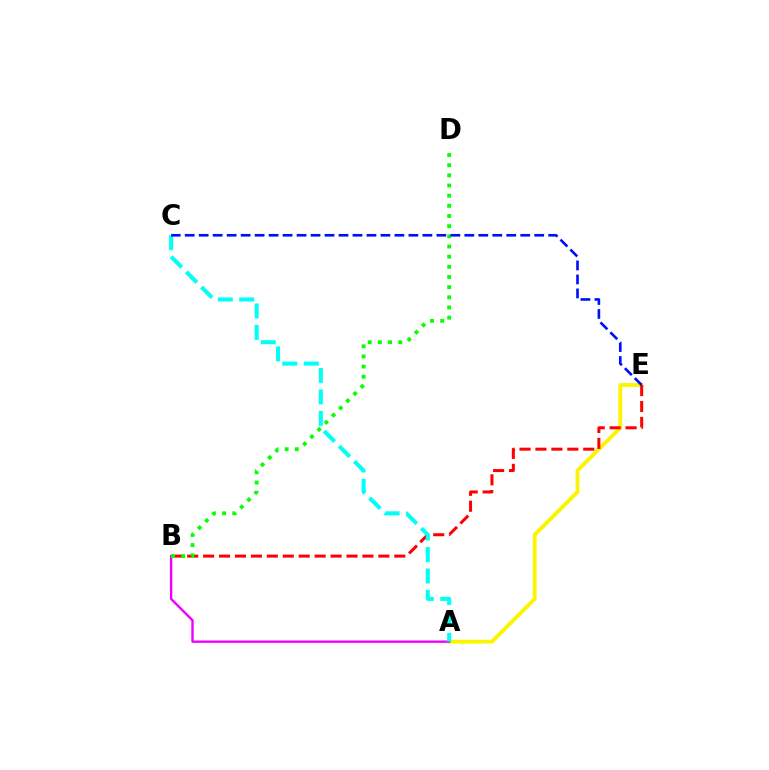{('A', 'E'): [{'color': '#fcf500', 'line_style': 'solid', 'thickness': 2.78}], ('B', 'E'): [{'color': '#ff0000', 'line_style': 'dashed', 'thickness': 2.16}], ('A', 'B'): [{'color': '#ee00ff', 'line_style': 'solid', 'thickness': 1.71}], ('A', 'C'): [{'color': '#00fff6', 'line_style': 'dashed', 'thickness': 2.91}], ('B', 'D'): [{'color': '#08ff00', 'line_style': 'dotted', 'thickness': 2.76}], ('C', 'E'): [{'color': '#0010ff', 'line_style': 'dashed', 'thickness': 1.9}]}